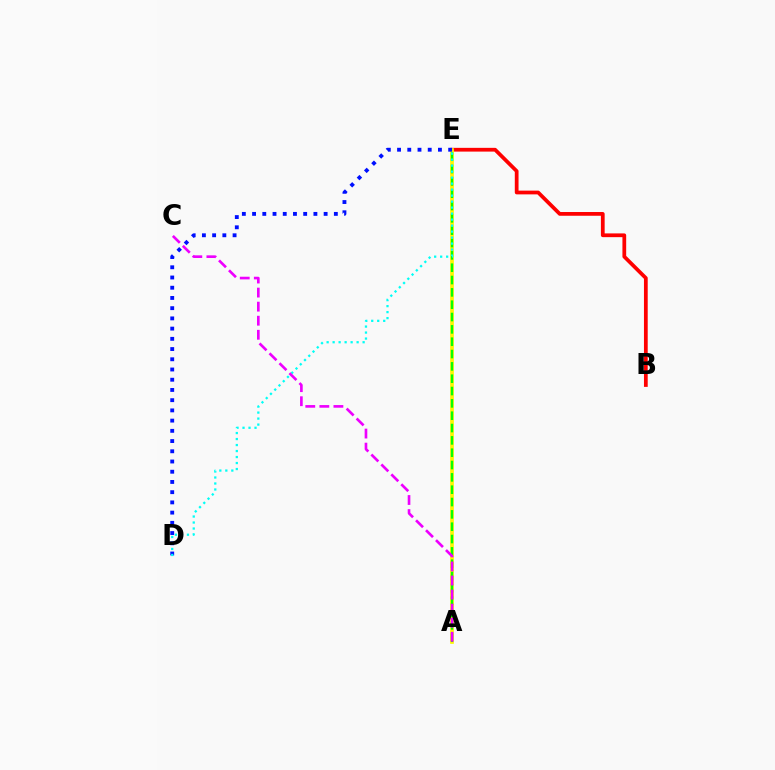{('B', 'E'): [{'color': '#ff0000', 'line_style': 'solid', 'thickness': 2.7}], ('A', 'E'): [{'color': '#fcf500', 'line_style': 'solid', 'thickness': 2.66}, {'color': '#08ff00', 'line_style': 'dashed', 'thickness': 1.68}], ('D', 'E'): [{'color': '#0010ff', 'line_style': 'dotted', 'thickness': 2.78}, {'color': '#00fff6', 'line_style': 'dotted', 'thickness': 1.63}], ('A', 'C'): [{'color': '#ee00ff', 'line_style': 'dashed', 'thickness': 1.91}]}